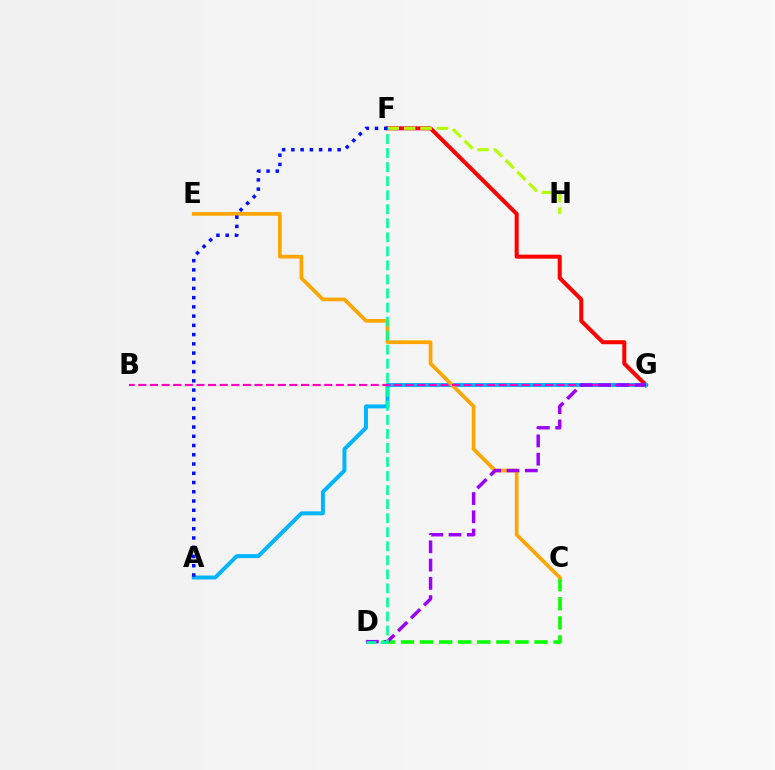{('F', 'G'): [{'color': '#ff0000', 'line_style': 'solid', 'thickness': 2.9}], ('C', 'D'): [{'color': '#08ff00', 'line_style': 'dashed', 'thickness': 2.59}], ('A', 'G'): [{'color': '#00b5ff', 'line_style': 'solid', 'thickness': 2.85}], ('C', 'E'): [{'color': '#ffa500', 'line_style': 'solid', 'thickness': 2.65}], ('B', 'G'): [{'color': '#ff00bd', 'line_style': 'dashed', 'thickness': 1.58}], ('F', 'H'): [{'color': '#b3ff00', 'line_style': 'dashed', 'thickness': 2.23}], ('D', 'G'): [{'color': '#9b00ff', 'line_style': 'dashed', 'thickness': 2.48}], ('D', 'F'): [{'color': '#00ff9d', 'line_style': 'dashed', 'thickness': 1.91}], ('A', 'F'): [{'color': '#0010ff', 'line_style': 'dotted', 'thickness': 2.51}]}